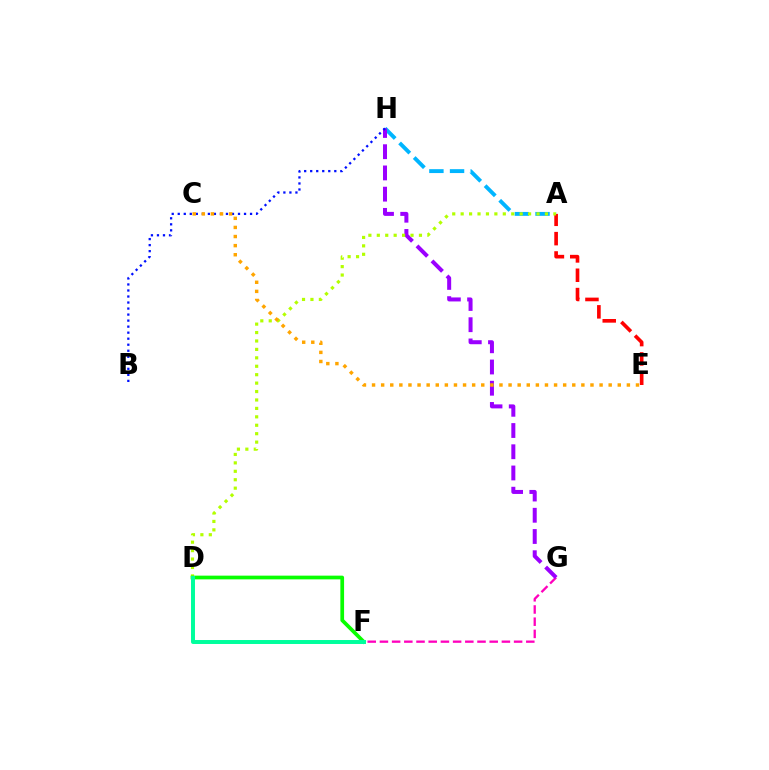{('A', 'H'): [{'color': '#00b5ff', 'line_style': 'dashed', 'thickness': 2.8}], ('A', 'E'): [{'color': '#ff0000', 'line_style': 'dashed', 'thickness': 2.63}], ('F', 'G'): [{'color': '#ff00bd', 'line_style': 'dashed', 'thickness': 1.66}], ('G', 'H'): [{'color': '#9b00ff', 'line_style': 'dashed', 'thickness': 2.88}], ('B', 'H'): [{'color': '#0010ff', 'line_style': 'dotted', 'thickness': 1.64}], ('A', 'D'): [{'color': '#b3ff00', 'line_style': 'dotted', 'thickness': 2.29}], ('D', 'F'): [{'color': '#08ff00', 'line_style': 'solid', 'thickness': 2.68}, {'color': '#00ff9d', 'line_style': 'solid', 'thickness': 2.85}], ('C', 'E'): [{'color': '#ffa500', 'line_style': 'dotted', 'thickness': 2.47}]}